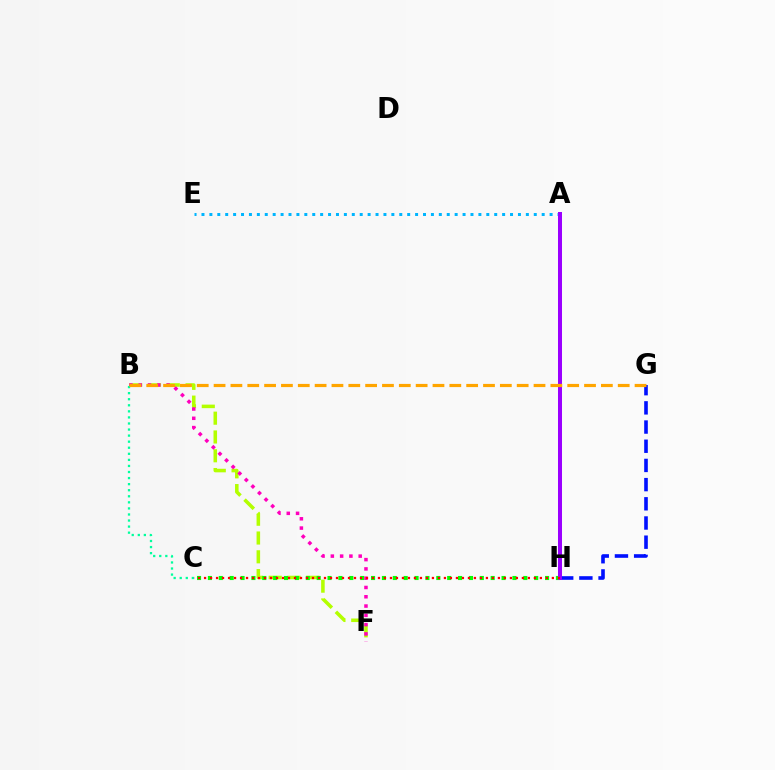{('B', 'F'): [{'color': '#b3ff00', 'line_style': 'dashed', 'thickness': 2.55}, {'color': '#ff00bd', 'line_style': 'dotted', 'thickness': 2.52}], ('G', 'H'): [{'color': '#0010ff', 'line_style': 'dashed', 'thickness': 2.61}], ('A', 'E'): [{'color': '#00b5ff', 'line_style': 'dotted', 'thickness': 2.15}], ('C', 'H'): [{'color': '#08ff00', 'line_style': 'dotted', 'thickness': 2.95}, {'color': '#ff0000', 'line_style': 'dotted', 'thickness': 1.63}], ('A', 'H'): [{'color': '#9b00ff', 'line_style': 'solid', 'thickness': 2.89}], ('B', 'C'): [{'color': '#00ff9d', 'line_style': 'dotted', 'thickness': 1.65}], ('B', 'G'): [{'color': '#ffa500', 'line_style': 'dashed', 'thickness': 2.29}]}